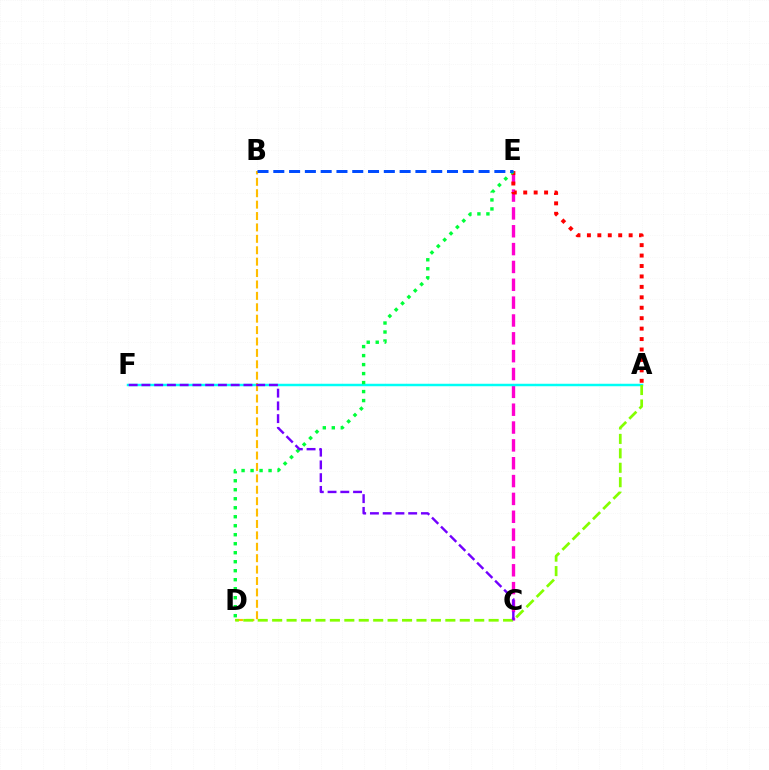{('C', 'E'): [{'color': '#ff00cf', 'line_style': 'dashed', 'thickness': 2.42}], ('A', 'E'): [{'color': '#ff0000', 'line_style': 'dotted', 'thickness': 2.84}], ('A', 'F'): [{'color': '#00fff6', 'line_style': 'solid', 'thickness': 1.78}], ('B', 'D'): [{'color': '#ffbd00', 'line_style': 'dashed', 'thickness': 1.55}], ('D', 'E'): [{'color': '#00ff39', 'line_style': 'dotted', 'thickness': 2.44}], ('A', 'D'): [{'color': '#84ff00', 'line_style': 'dashed', 'thickness': 1.96}], ('C', 'F'): [{'color': '#7200ff', 'line_style': 'dashed', 'thickness': 1.73}], ('B', 'E'): [{'color': '#004bff', 'line_style': 'dashed', 'thickness': 2.15}]}